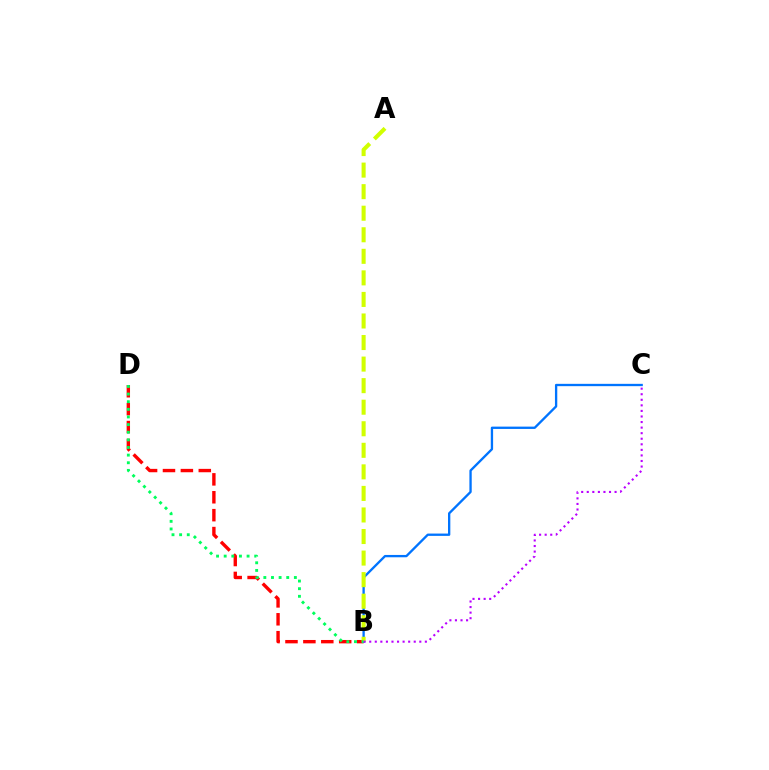{('B', 'D'): [{'color': '#ff0000', 'line_style': 'dashed', 'thickness': 2.43}, {'color': '#00ff5c', 'line_style': 'dotted', 'thickness': 2.07}], ('B', 'C'): [{'color': '#0074ff', 'line_style': 'solid', 'thickness': 1.67}, {'color': '#b900ff', 'line_style': 'dotted', 'thickness': 1.51}], ('A', 'B'): [{'color': '#d1ff00', 'line_style': 'dashed', 'thickness': 2.93}]}